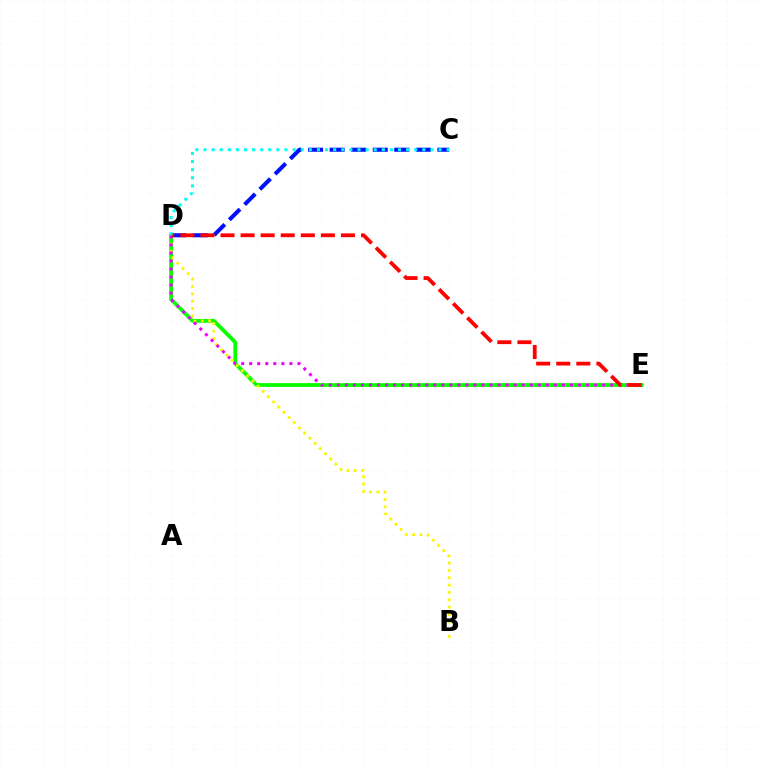{('D', 'E'): [{'color': '#08ff00', 'line_style': 'solid', 'thickness': 2.72}, {'color': '#ee00ff', 'line_style': 'dotted', 'thickness': 2.18}, {'color': '#ff0000', 'line_style': 'dashed', 'thickness': 2.73}], ('B', 'D'): [{'color': '#fcf500', 'line_style': 'dotted', 'thickness': 1.99}], ('C', 'D'): [{'color': '#0010ff', 'line_style': 'dashed', 'thickness': 2.93}, {'color': '#00fff6', 'line_style': 'dotted', 'thickness': 2.2}]}